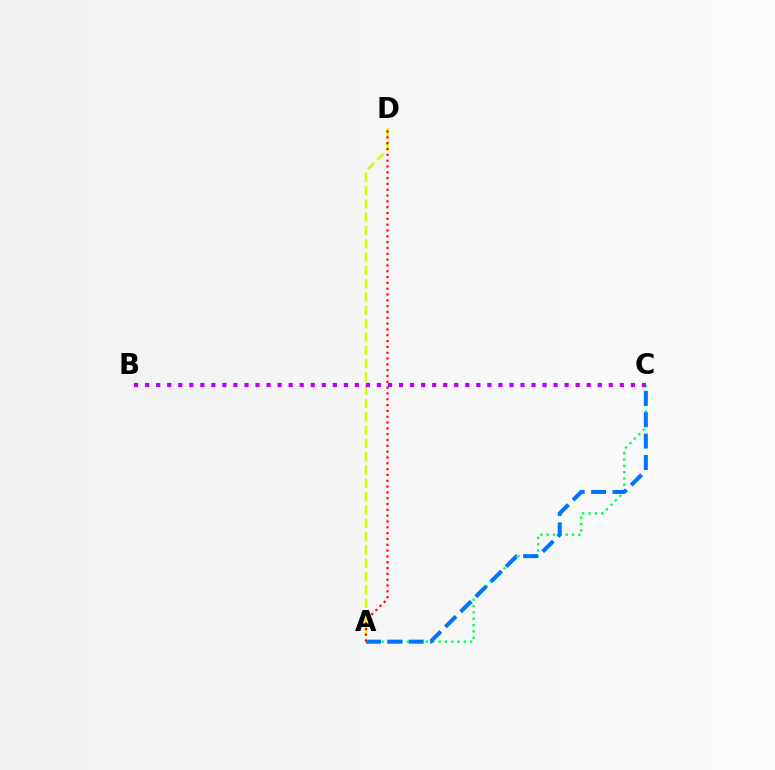{('A', 'C'): [{'color': '#00ff5c', 'line_style': 'dotted', 'thickness': 1.72}, {'color': '#0074ff', 'line_style': 'dashed', 'thickness': 2.91}], ('A', 'D'): [{'color': '#d1ff00', 'line_style': 'dashed', 'thickness': 1.81}, {'color': '#ff0000', 'line_style': 'dotted', 'thickness': 1.58}], ('B', 'C'): [{'color': '#b900ff', 'line_style': 'dotted', 'thickness': 3.0}]}